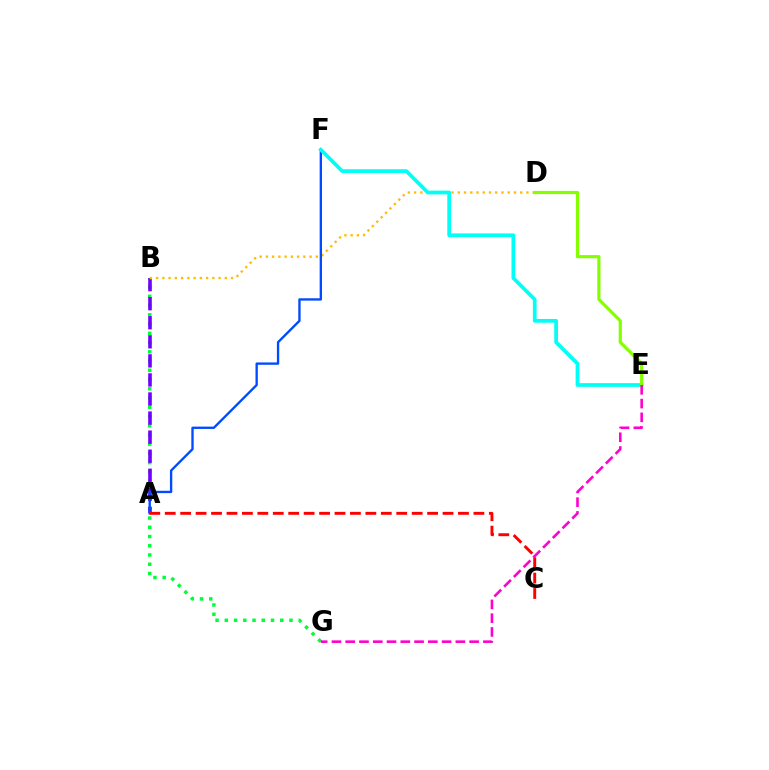{('B', 'G'): [{'color': '#00ff39', 'line_style': 'dotted', 'thickness': 2.51}], ('A', 'B'): [{'color': '#7200ff', 'line_style': 'dashed', 'thickness': 2.59}], ('B', 'D'): [{'color': '#ffbd00', 'line_style': 'dotted', 'thickness': 1.7}], ('A', 'F'): [{'color': '#004bff', 'line_style': 'solid', 'thickness': 1.69}], ('E', 'F'): [{'color': '#00fff6', 'line_style': 'solid', 'thickness': 2.69}], ('D', 'E'): [{'color': '#84ff00', 'line_style': 'solid', 'thickness': 2.29}], ('A', 'C'): [{'color': '#ff0000', 'line_style': 'dashed', 'thickness': 2.1}], ('E', 'G'): [{'color': '#ff00cf', 'line_style': 'dashed', 'thickness': 1.87}]}